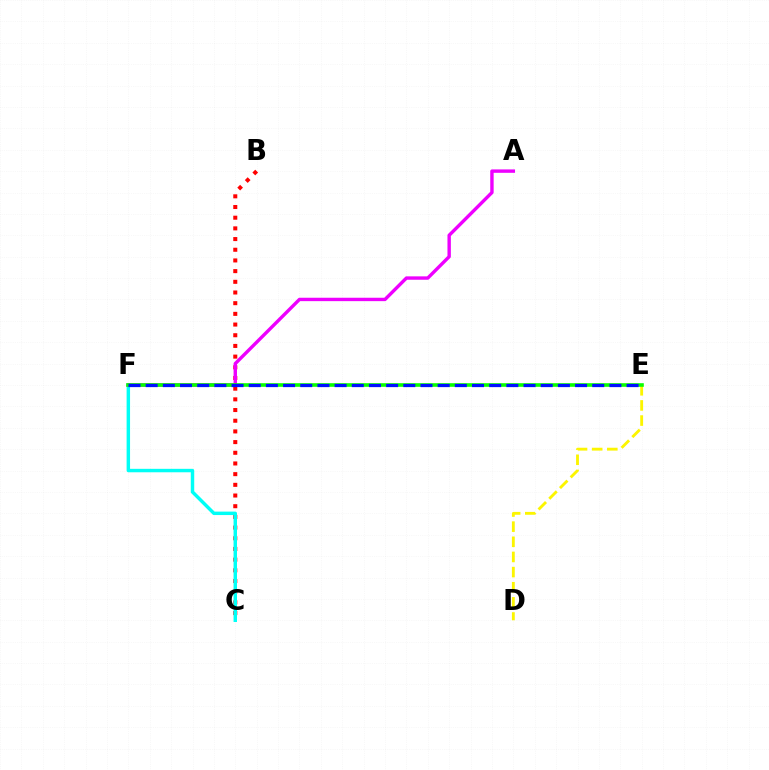{('B', 'C'): [{'color': '#ff0000', 'line_style': 'dotted', 'thickness': 2.9}], ('D', 'E'): [{'color': '#fcf500', 'line_style': 'dashed', 'thickness': 2.06}], ('C', 'F'): [{'color': '#00fff6', 'line_style': 'solid', 'thickness': 2.48}], ('A', 'F'): [{'color': '#ee00ff', 'line_style': 'solid', 'thickness': 2.45}], ('E', 'F'): [{'color': '#08ff00', 'line_style': 'solid', 'thickness': 2.6}, {'color': '#0010ff', 'line_style': 'dashed', 'thickness': 2.33}]}